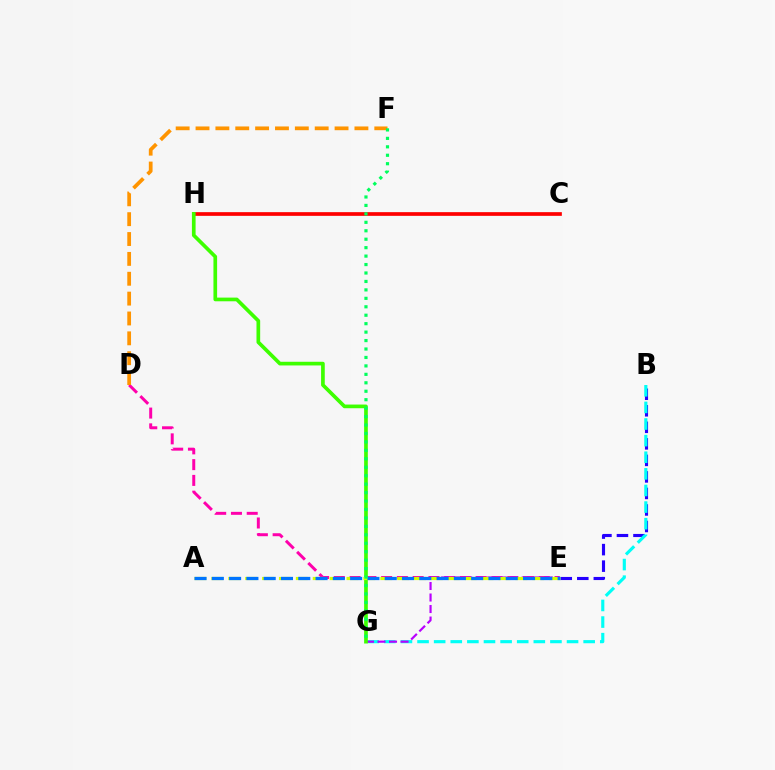{('B', 'E'): [{'color': '#2500ff', 'line_style': 'dashed', 'thickness': 2.25}], ('C', 'H'): [{'color': '#ff0000', 'line_style': 'solid', 'thickness': 2.66}], ('D', 'E'): [{'color': '#ff00ac', 'line_style': 'dashed', 'thickness': 2.14}], ('B', 'G'): [{'color': '#00fff6', 'line_style': 'dashed', 'thickness': 2.26}], ('E', 'G'): [{'color': '#b900ff', 'line_style': 'dashed', 'thickness': 1.56}], ('D', 'F'): [{'color': '#ff9400', 'line_style': 'dashed', 'thickness': 2.7}], ('G', 'H'): [{'color': '#3dff00', 'line_style': 'solid', 'thickness': 2.65}], ('A', 'E'): [{'color': '#d1ff00', 'line_style': 'dashed', 'thickness': 2.29}, {'color': '#0074ff', 'line_style': 'dashed', 'thickness': 2.35}], ('F', 'G'): [{'color': '#00ff5c', 'line_style': 'dotted', 'thickness': 2.29}]}